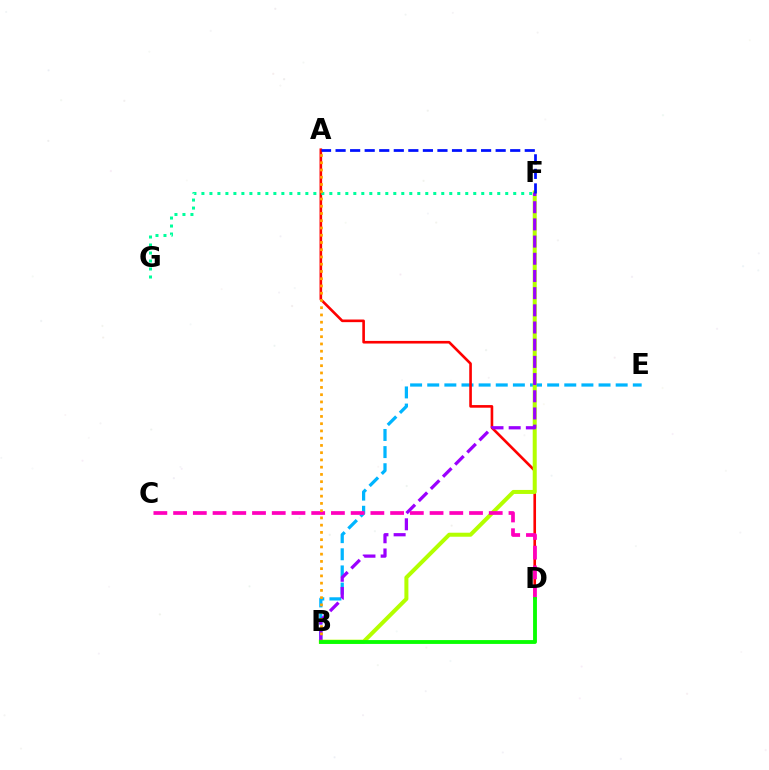{('B', 'E'): [{'color': '#00b5ff', 'line_style': 'dashed', 'thickness': 2.33}], ('A', 'D'): [{'color': '#ff0000', 'line_style': 'solid', 'thickness': 1.89}], ('B', 'F'): [{'color': '#b3ff00', 'line_style': 'solid', 'thickness': 2.89}, {'color': '#9b00ff', 'line_style': 'dashed', 'thickness': 2.33}], ('C', 'D'): [{'color': '#ff00bd', 'line_style': 'dashed', 'thickness': 2.68}], ('F', 'G'): [{'color': '#00ff9d', 'line_style': 'dotted', 'thickness': 2.17}], ('A', 'B'): [{'color': '#ffa500', 'line_style': 'dotted', 'thickness': 1.97}], ('A', 'F'): [{'color': '#0010ff', 'line_style': 'dashed', 'thickness': 1.98}], ('B', 'D'): [{'color': '#08ff00', 'line_style': 'solid', 'thickness': 2.77}]}